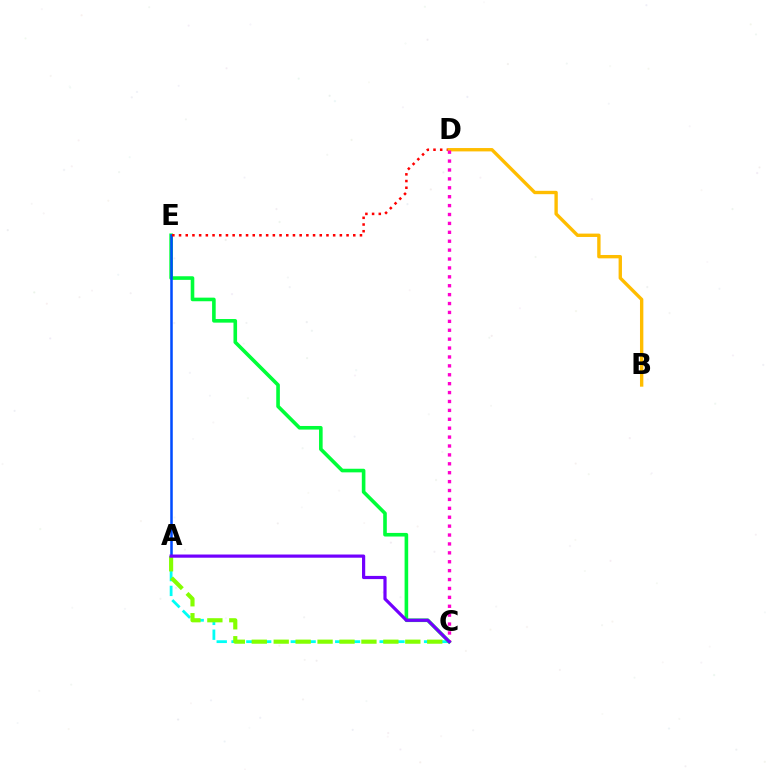{('A', 'C'): [{'color': '#00fff6', 'line_style': 'dashed', 'thickness': 2.01}, {'color': '#84ff00', 'line_style': 'dashed', 'thickness': 2.98}, {'color': '#7200ff', 'line_style': 'solid', 'thickness': 2.3}], ('C', 'E'): [{'color': '#00ff39', 'line_style': 'solid', 'thickness': 2.6}], ('A', 'E'): [{'color': '#004bff', 'line_style': 'solid', 'thickness': 1.82}], ('D', 'E'): [{'color': '#ff0000', 'line_style': 'dotted', 'thickness': 1.82}], ('B', 'D'): [{'color': '#ffbd00', 'line_style': 'solid', 'thickness': 2.42}], ('C', 'D'): [{'color': '#ff00cf', 'line_style': 'dotted', 'thickness': 2.42}]}